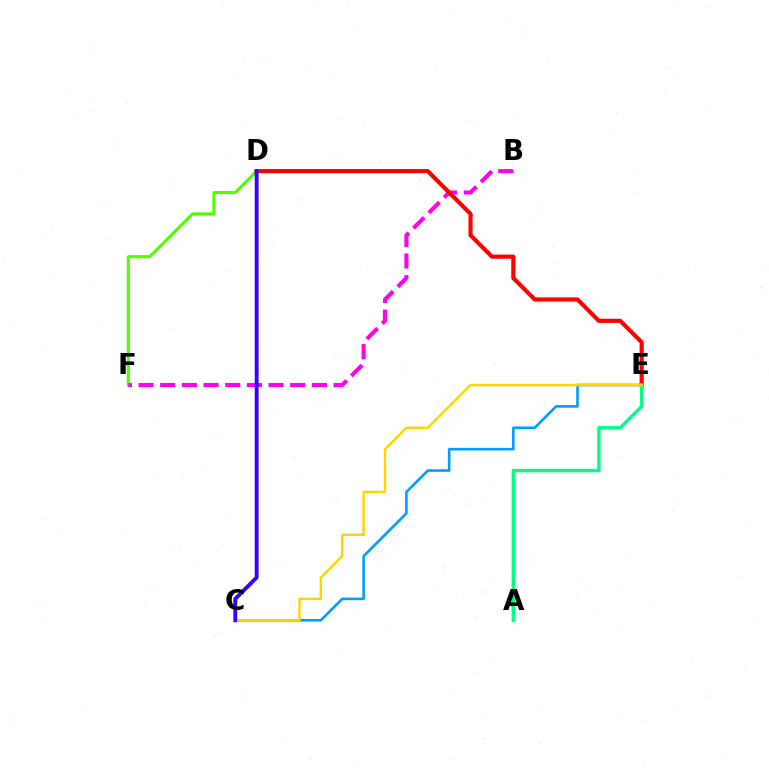{('D', 'F'): [{'color': '#4fff00', 'line_style': 'solid', 'thickness': 2.17}], ('C', 'E'): [{'color': '#009eff', 'line_style': 'solid', 'thickness': 1.89}, {'color': '#ffd500', 'line_style': 'solid', 'thickness': 1.75}], ('B', 'F'): [{'color': '#ff00ed', 'line_style': 'dashed', 'thickness': 2.94}], ('D', 'E'): [{'color': '#ff0000', 'line_style': 'solid', 'thickness': 2.98}], ('A', 'E'): [{'color': '#00ff86', 'line_style': 'solid', 'thickness': 2.45}], ('C', 'D'): [{'color': '#3700ff', 'line_style': 'solid', 'thickness': 2.8}]}